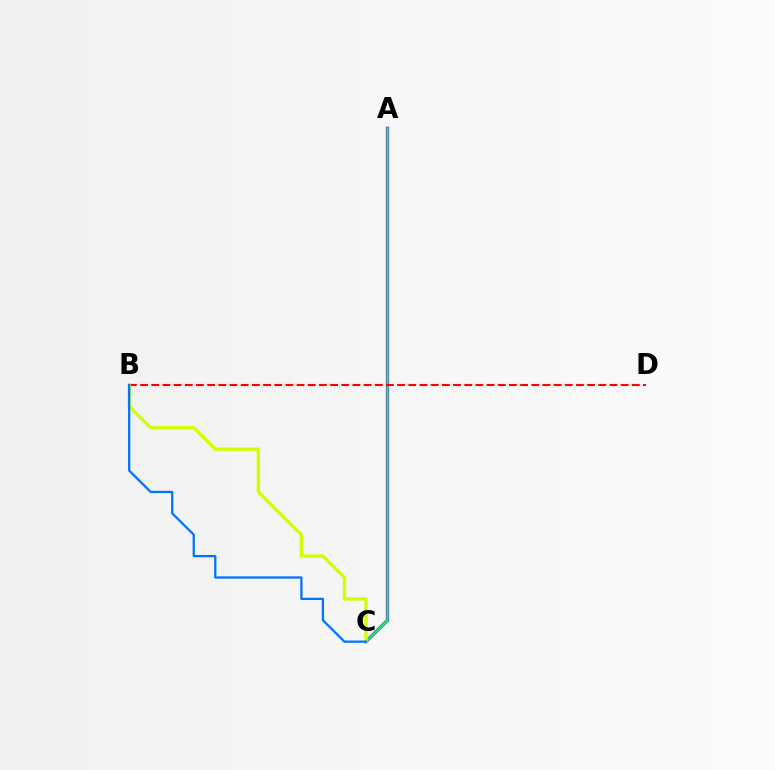{('A', 'C'): [{'color': '#b900ff', 'line_style': 'solid', 'thickness': 2.38}, {'color': '#00ff5c', 'line_style': 'solid', 'thickness': 1.51}], ('B', 'D'): [{'color': '#ff0000', 'line_style': 'dashed', 'thickness': 1.52}], ('B', 'C'): [{'color': '#d1ff00', 'line_style': 'solid', 'thickness': 2.41}, {'color': '#0074ff', 'line_style': 'solid', 'thickness': 1.64}]}